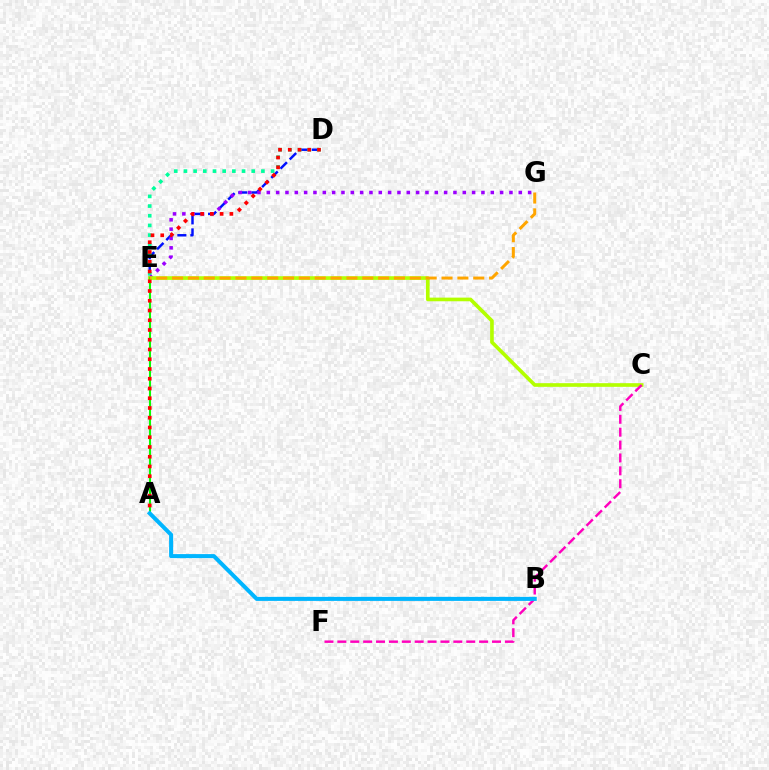{('D', 'E'): [{'color': '#0010ff', 'line_style': 'dashed', 'thickness': 1.77}, {'color': '#00ff9d', 'line_style': 'dotted', 'thickness': 2.63}], ('E', 'G'): [{'color': '#9b00ff', 'line_style': 'dotted', 'thickness': 2.54}, {'color': '#ffa500', 'line_style': 'dashed', 'thickness': 2.15}], ('C', 'E'): [{'color': '#b3ff00', 'line_style': 'solid', 'thickness': 2.63}], ('A', 'E'): [{'color': '#08ff00', 'line_style': 'solid', 'thickness': 1.51}], ('A', 'D'): [{'color': '#ff0000', 'line_style': 'dotted', 'thickness': 2.65}], ('C', 'F'): [{'color': '#ff00bd', 'line_style': 'dashed', 'thickness': 1.75}], ('A', 'B'): [{'color': '#00b5ff', 'line_style': 'solid', 'thickness': 2.9}]}